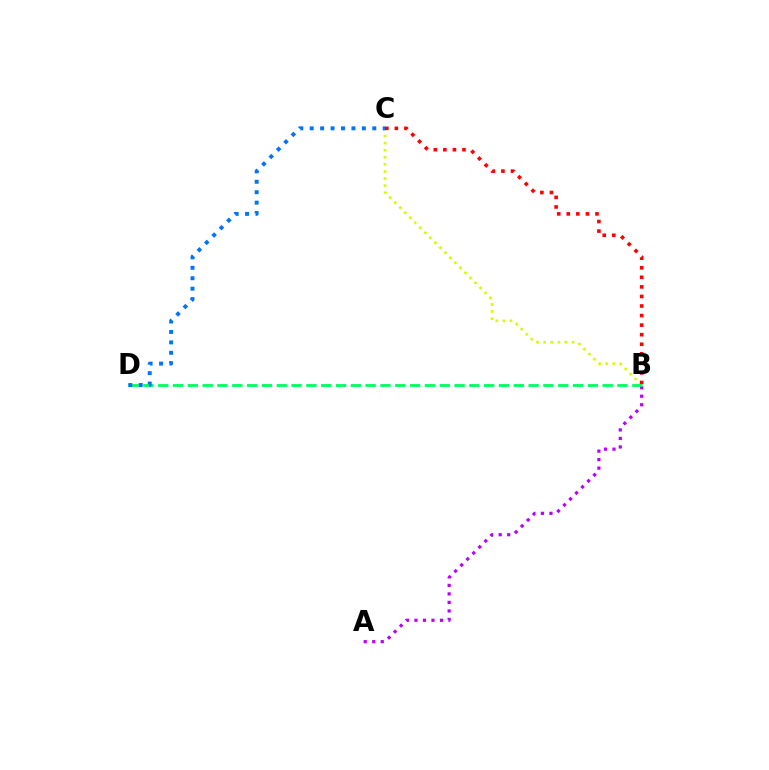{('B', 'C'): [{'color': '#d1ff00', 'line_style': 'dotted', 'thickness': 1.93}, {'color': '#ff0000', 'line_style': 'dotted', 'thickness': 2.6}], ('A', 'B'): [{'color': '#b900ff', 'line_style': 'dotted', 'thickness': 2.31}], ('B', 'D'): [{'color': '#00ff5c', 'line_style': 'dashed', 'thickness': 2.01}], ('C', 'D'): [{'color': '#0074ff', 'line_style': 'dotted', 'thickness': 2.83}]}